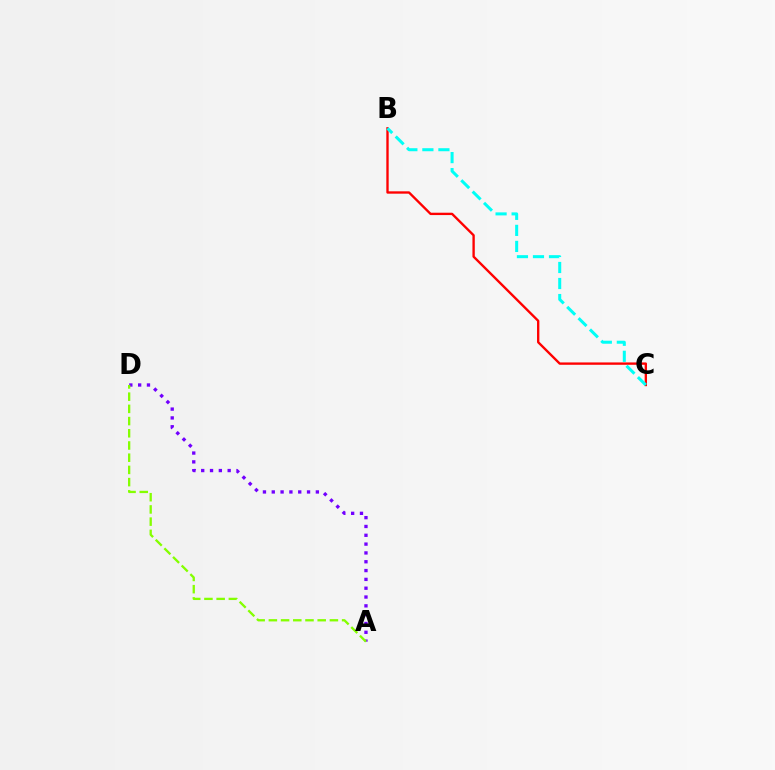{('A', 'D'): [{'color': '#7200ff', 'line_style': 'dotted', 'thickness': 2.4}, {'color': '#84ff00', 'line_style': 'dashed', 'thickness': 1.66}], ('B', 'C'): [{'color': '#ff0000', 'line_style': 'solid', 'thickness': 1.69}, {'color': '#00fff6', 'line_style': 'dashed', 'thickness': 2.18}]}